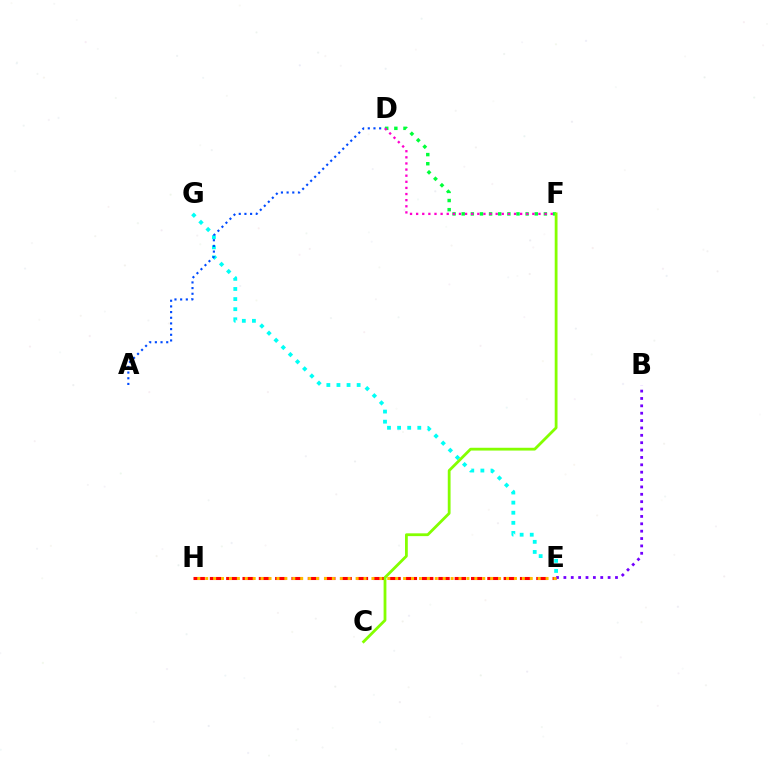{('D', 'F'): [{'color': '#00ff39', 'line_style': 'dotted', 'thickness': 2.48}, {'color': '#ff00cf', 'line_style': 'dotted', 'thickness': 1.66}], ('E', 'H'): [{'color': '#ff0000', 'line_style': 'dashed', 'thickness': 2.22}, {'color': '#ffbd00', 'line_style': 'dotted', 'thickness': 2.15}], ('E', 'G'): [{'color': '#00fff6', 'line_style': 'dotted', 'thickness': 2.74}], ('B', 'E'): [{'color': '#7200ff', 'line_style': 'dotted', 'thickness': 2.0}], ('A', 'D'): [{'color': '#004bff', 'line_style': 'dotted', 'thickness': 1.54}], ('C', 'F'): [{'color': '#84ff00', 'line_style': 'solid', 'thickness': 2.01}]}